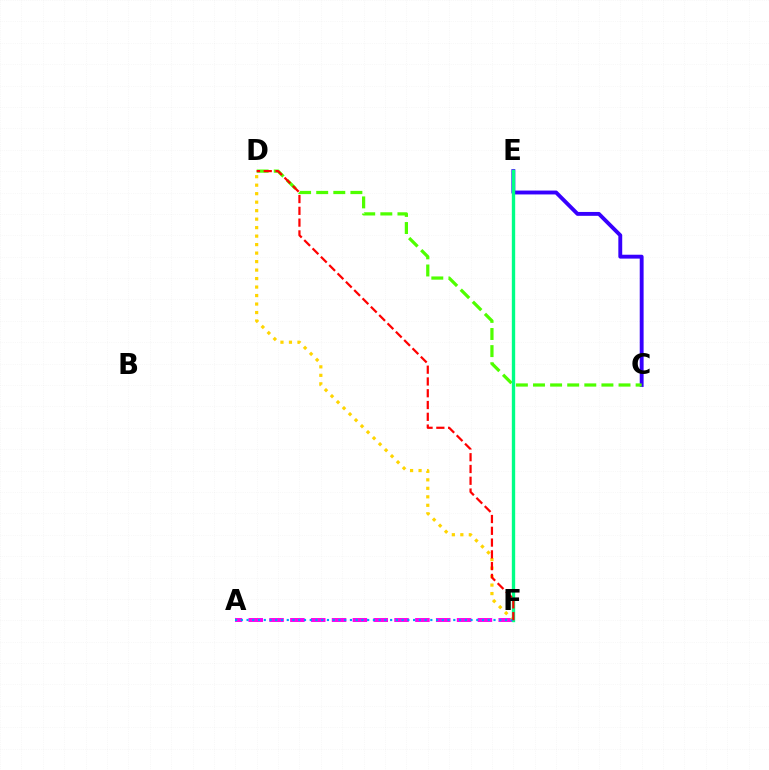{('A', 'F'): [{'color': '#ff00ed', 'line_style': 'dashed', 'thickness': 2.83}, {'color': '#009eff', 'line_style': 'dotted', 'thickness': 1.56}], ('C', 'E'): [{'color': '#3700ff', 'line_style': 'solid', 'thickness': 2.79}], ('D', 'F'): [{'color': '#ffd500', 'line_style': 'dotted', 'thickness': 2.31}, {'color': '#ff0000', 'line_style': 'dashed', 'thickness': 1.6}], ('C', 'D'): [{'color': '#4fff00', 'line_style': 'dashed', 'thickness': 2.32}], ('E', 'F'): [{'color': '#00ff86', 'line_style': 'solid', 'thickness': 2.42}]}